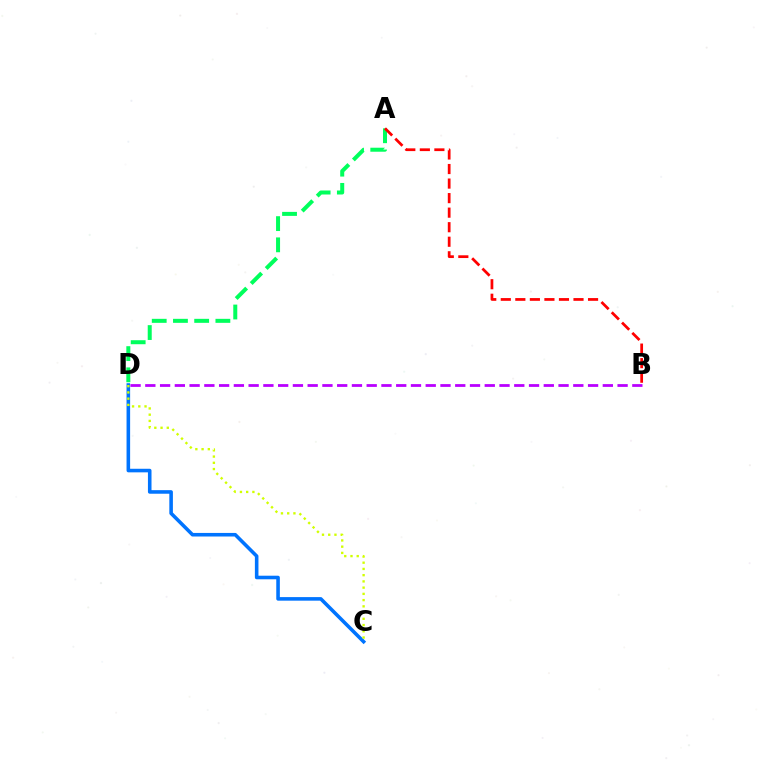{('C', 'D'): [{'color': '#0074ff', 'line_style': 'solid', 'thickness': 2.57}, {'color': '#d1ff00', 'line_style': 'dotted', 'thickness': 1.69}], ('B', 'D'): [{'color': '#b900ff', 'line_style': 'dashed', 'thickness': 2.0}], ('A', 'D'): [{'color': '#00ff5c', 'line_style': 'dashed', 'thickness': 2.88}], ('A', 'B'): [{'color': '#ff0000', 'line_style': 'dashed', 'thickness': 1.98}]}